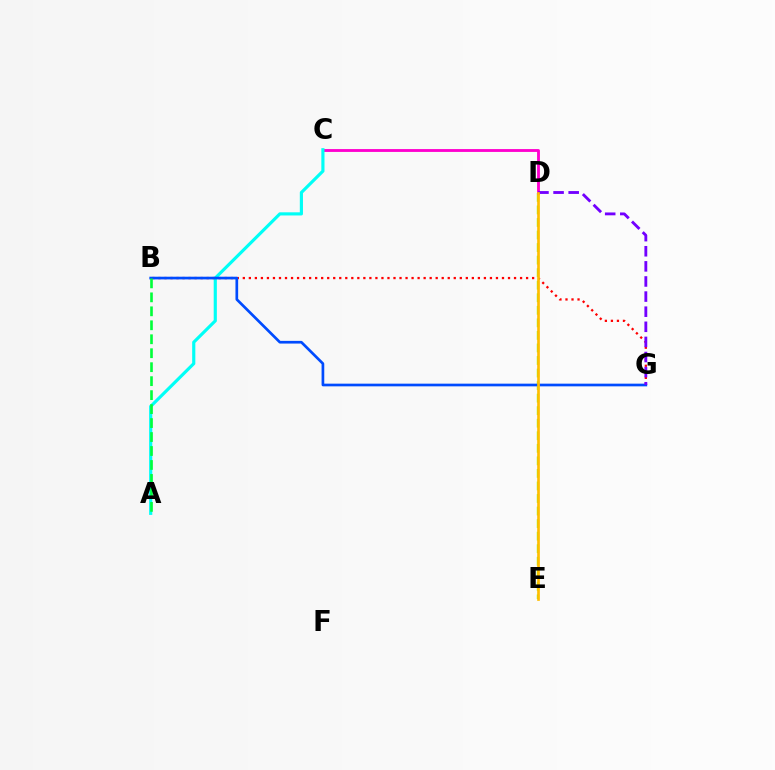{('B', 'G'): [{'color': '#ff0000', 'line_style': 'dotted', 'thickness': 1.64}, {'color': '#004bff', 'line_style': 'solid', 'thickness': 1.94}], ('D', 'E'): [{'color': '#84ff00', 'line_style': 'dashed', 'thickness': 1.7}, {'color': '#ffbd00', 'line_style': 'solid', 'thickness': 1.92}], ('C', 'D'): [{'color': '#ff00cf', 'line_style': 'solid', 'thickness': 2.05}], ('A', 'C'): [{'color': '#00fff6', 'line_style': 'solid', 'thickness': 2.27}], ('A', 'B'): [{'color': '#00ff39', 'line_style': 'dashed', 'thickness': 1.9}], ('D', 'G'): [{'color': '#7200ff', 'line_style': 'dashed', 'thickness': 2.05}]}